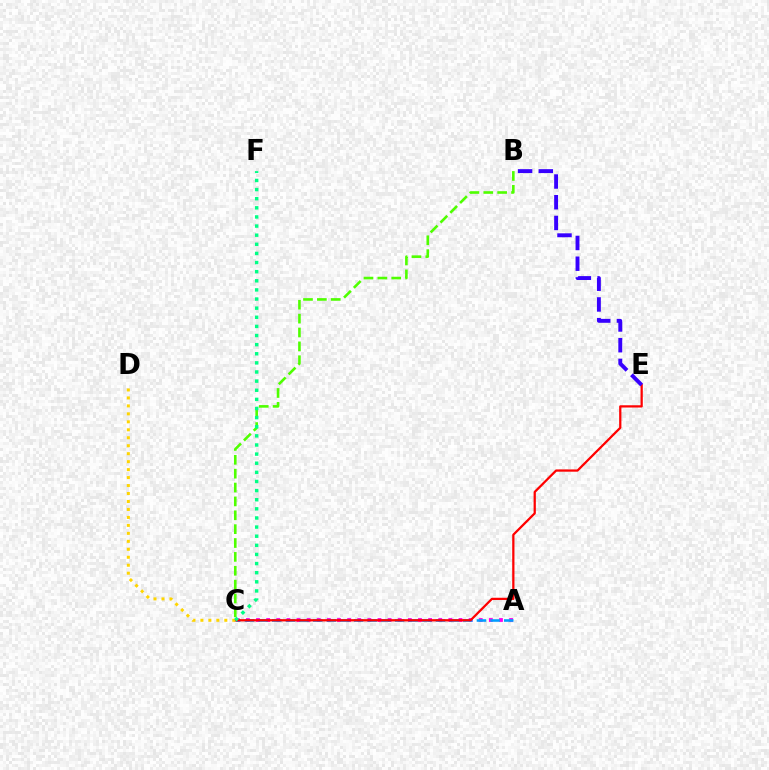{('B', 'C'): [{'color': '#4fff00', 'line_style': 'dashed', 'thickness': 1.88}], ('A', 'C'): [{'color': '#ff00ed', 'line_style': 'dotted', 'thickness': 2.75}, {'color': '#009eff', 'line_style': 'dashed', 'thickness': 1.85}], ('C', 'E'): [{'color': '#ff0000', 'line_style': 'solid', 'thickness': 1.62}], ('C', 'D'): [{'color': '#ffd500', 'line_style': 'dotted', 'thickness': 2.16}], ('C', 'F'): [{'color': '#00ff86', 'line_style': 'dotted', 'thickness': 2.48}], ('B', 'E'): [{'color': '#3700ff', 'line_style': 'dashed', 'thickness': 2.81}]}